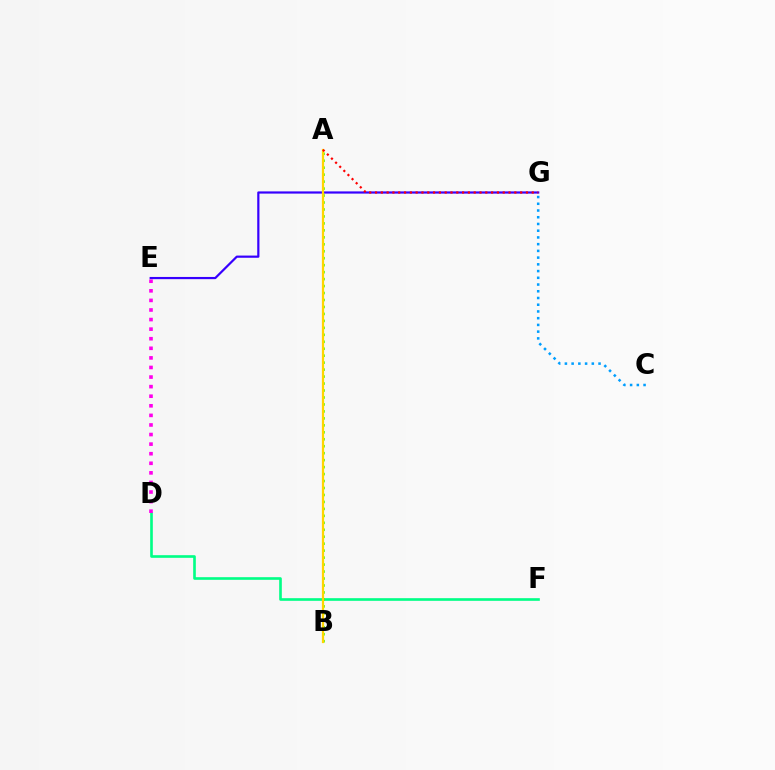{('E', 'G'): [{'color': '#3700ff', 'line_style': 'solid', 'thickness': 1.59}], ('C', 'G'): [{'color': '#009eff', 'line_style': 'dotted', 'thickness': 1.83}], ('D', 'F'): [{'color': '#00ff86', 'line_style': 'solid', 'thickness': 1.9}], ('A', 'B'): [{'color': '#4fff00', 'line_style': 'dotted', 'thickness': 1.89}, {'color': '#ffd500', 'line_style': 'solid', 'thickness': 1.6}], ('D', 'E'): [{'color': '#ff00ed', 'line_style': 'dotted', 'thickness': 2.6}], ('A', 'G'): [{'color': '#ff0000', 'line_style': 'dotted', 'thickness': 1.58}]}